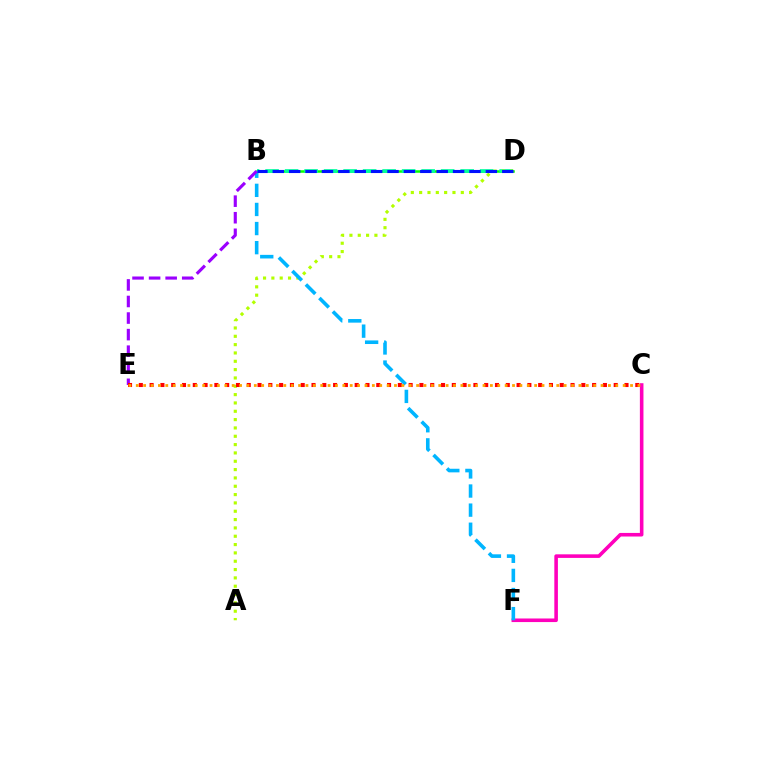{('B', 'D'): [{'color': '#08ff00', 'line_style': 'solid', 'thickness': 1.81}, {'color': '#00ff9d', 'line_style': 'dashed', 'thickness': 2.65}, {'color': '#0010ff', 'line_style': 'dashed', 'thickness': 2.23}], ('A', 'D'): [{'color': '#b3ff00', 'line_style': 'dotted', 'thickness': 2.26}], ('C', 'F'): [{'color': '#ff00bd', 'line_style': 'solid', 'thickness': 2.58}], ('B', 'F'): [{'color': '#00b5ff', 'line_style': 'dashed', 'thickness': 2.6}], ('B', 'E'): [{'color': '#9b00ff', 'line_style': 'dashed', 'thickness': 2.25}], ('C', 'E'): [{'color': '#ff0000', 'line_style': 'dotted', 'thickness': 2.93}, {'color': '#ffa500', 'line_style': 'dotted', 'thickness': 2.0}]}